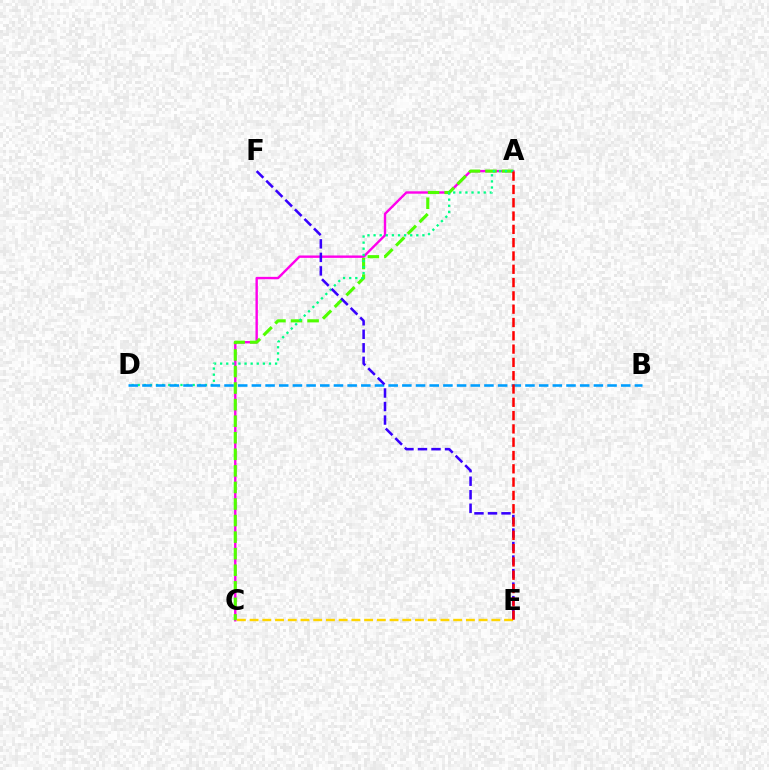{('A', 'C'): [{'color': '#ff00ed', 'line_style': 'solid', 'thickness': 1.73}, {'color': '#4fff00', 'line_style': 'dashed', 'thickness': 2.25}], ('A', 'D'): [{'color': '#00ff86', 'line_style': 'dotted', 'thickness': 1.66}], ('B', 'D'): [{'color': '#009eff', 'line_style': 'dashed', 'thickness': 1.86}], ('E', 'F'): [{'color': '#3700ff', 'line_style': 'dashed', 'thickness': 1.84}], ('C', 'E'): [{'color': '#ffd500', 'line_style': 'dashed', 'thickness': 1.73}], ('A', 'E'): [{'color': '#ff0000', 'line_style': 'dashed', 'thickness': 1.81}]}